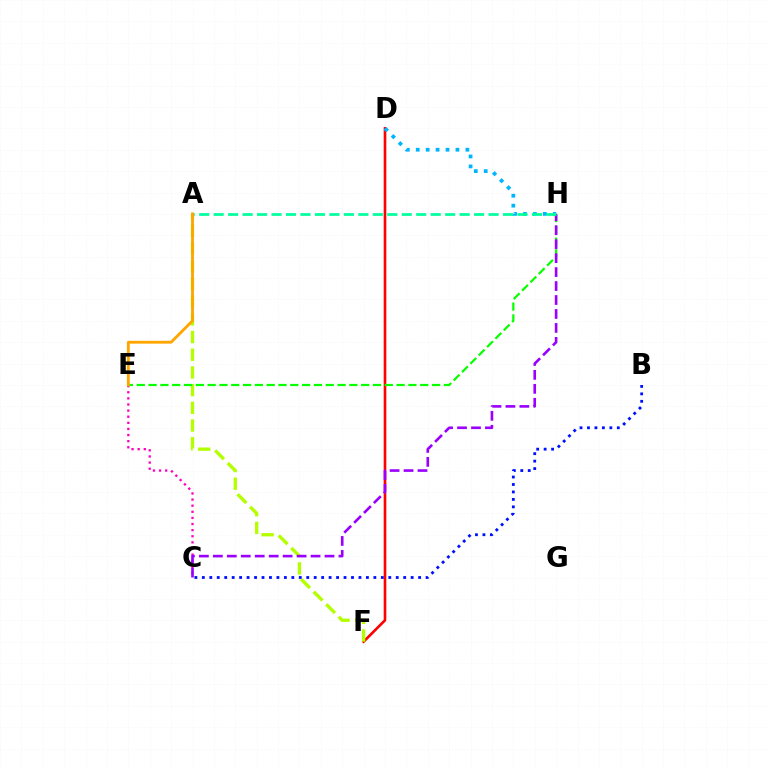{('C', 'E'): [{'color': '#ff00bd', 'line_style': 'dotted', 'thickness': 1.66}], ('D', 'F'): [{'color': '#ff0000', 'line_style': 'solid', 'thickness': 1.9}], ('B', 'C'): [{'color': '#0010ff', 'line_style': 'dotted', 'thickness': 2.03}], ('A', 'F'): [{'color': '#b3ff00', 'line_style': 'dashed', 'thickness': 2.4}], ('D', 'H'): [{'color': '#00b5ff', 'line_style': 'dotted', 'thickness': 2.7}], ('E', 'H'): [{'color': '#08ff00', 'line_style': 'dashed', 'thickness': 1.6}], ('C', 'H'): [{'color': '#9b00ff', 'line_style': 'dashed', 'thickness': 1.9}], ('A', 'H'): [{'color': '#00ff9d', 'line_style': 'dashed', 'thickness': 1.97}], ('A', 'E'): [{'color': '#ffa500', 'line_style': 'solid', 'thickness': 2.05}]}